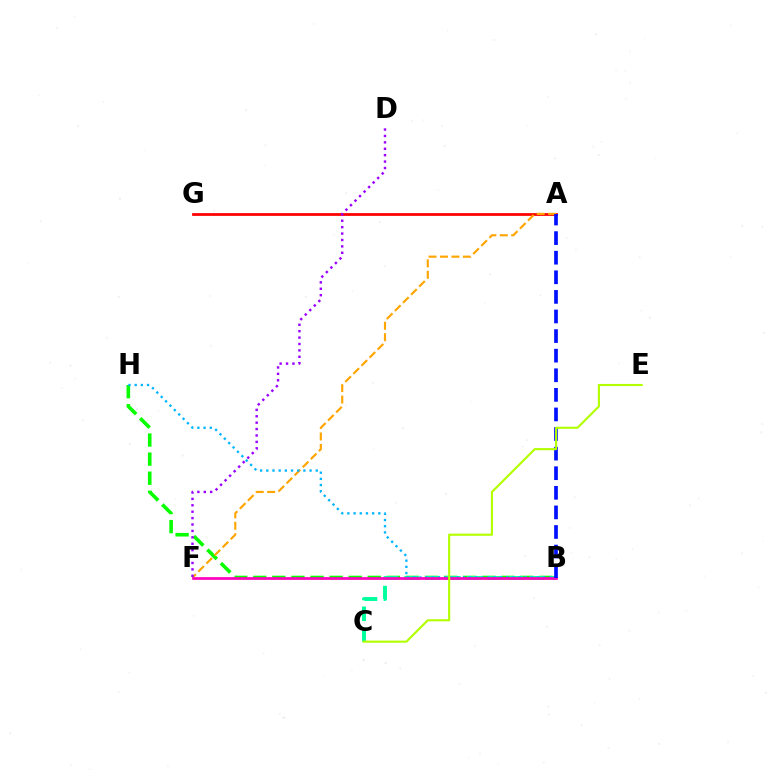{('B', 'H'): [{'color': '#08ff00', 'line_style': 'dashed', 'thickness': 2.59}, {'color': '#00b5ff', 'line_style': 'dotted', 'thickness': 1.68}], ('A', 'G'): [{'color': '#ff0000', 'line_style': 'solid', 'thickness': 1.98}], ('B', 'C'): [{'color': '#00ff9d', 'line_style': 'dashed', 'thickness': 2.84}], ('A', 'F'): [{'color': '#ffa500', 'line_style': 'dashed', 'thickness': 1.55}], ('D', 'F'): [{'color': '#9b00ff', 'line_style': 'dotted', 'thickness': 1.74}], ('B', 'F'): [{'color': '#ff00bd', 'line_style': 'solid', 'thickness': 1.95}], ('A', 'B'): [{'color': '#0010ff', 'line_style': 'dashed', 'thickness': 2.66}], ('C', 'E'): [{'color': '#b3ff00', 'line_style': 'solid', 'thickness': 1.53}]}